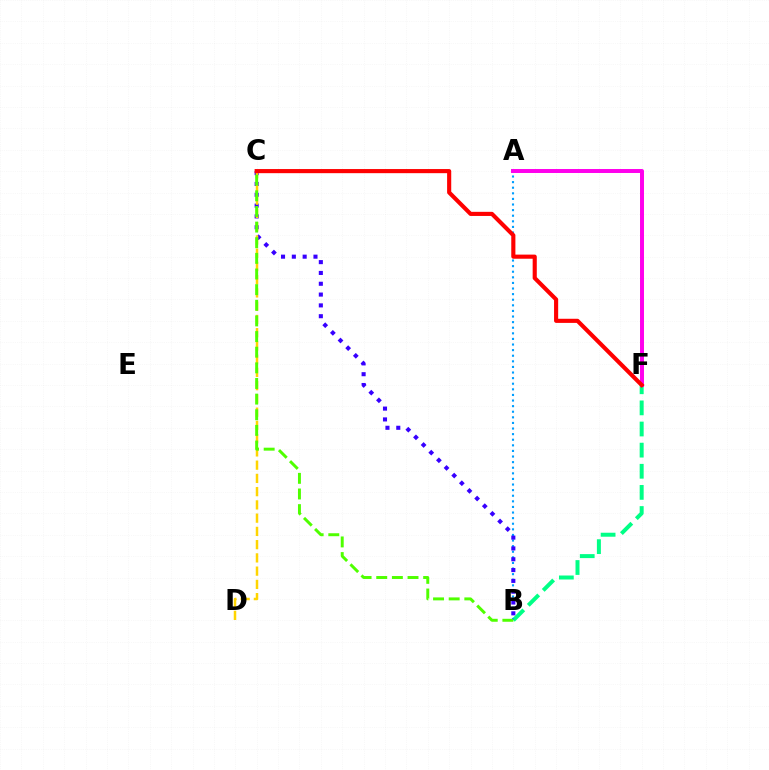{('B', 'F'): [{'color': '#00ff86', 'line_style': 'dashed', 'thickness': 2.87}], ('A', 'B'): [{'color': '#009eff', 'line_style': 'dotted', 'thickness': 1.52}], ('B', 'C'): [{'color': '#3700ff', 'line_style': 'dotted', 'thickness': 2.94}, {'color': '#4fff00', 'line_style': 'dashed', 'thickness': 2.12}], ('C', 'D'): [{'color': '#ffd500', 'line_style': 'dashed', 'thickness': 1.8}], ('A', 'F'): [{'color': '#ff00ed', 'line_style': 'solid', 'thickness': 2.86}], ('C', 'F'): [{'color': '#ff0000', 'line_style': 'solid', 'thickness': 2.97}]}